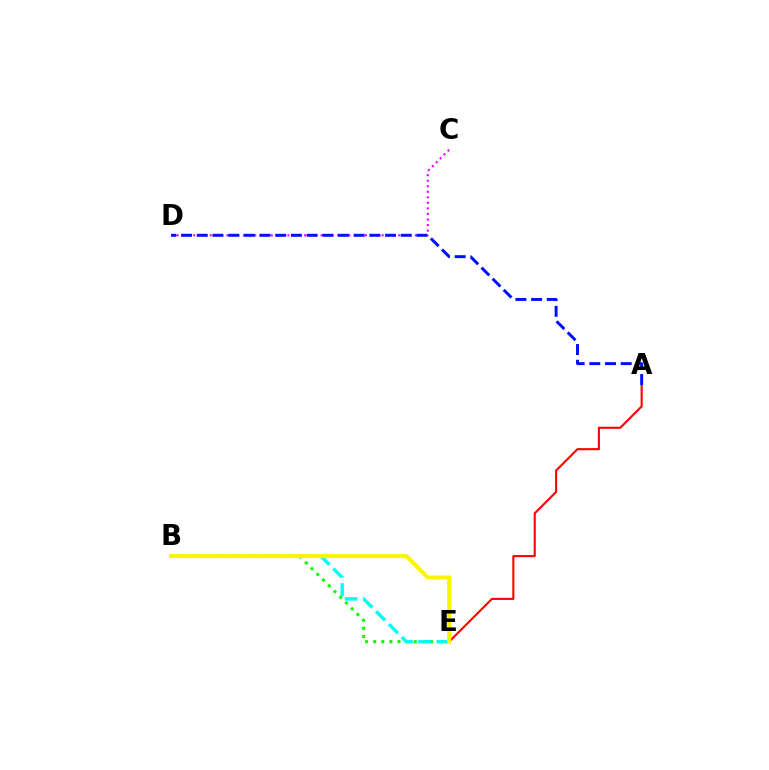{('B', 'E'): [{'color': '#08ff00', 'line_style': 'dotted', 'thickness': 2.2}, {'color': '#00fff6', 'line_style': 'dashed', 'thickness': 2.48}, {'color': '#fcf500', 'line_style': 'solid', 'thickness': 2.9}], ('A', 'E'): [{'color': '#ff0000', 'line_style': 'solid', 'thickness': 1.51}], ('C', 'D'): [{'color': '#ee00ff', 'line_style': 'dotted', 'thickness': 1.51}], ('A', 'D'): [{'color': '#0010ff', 'line_style': 'dashed', 'thickness': 2.13}]}